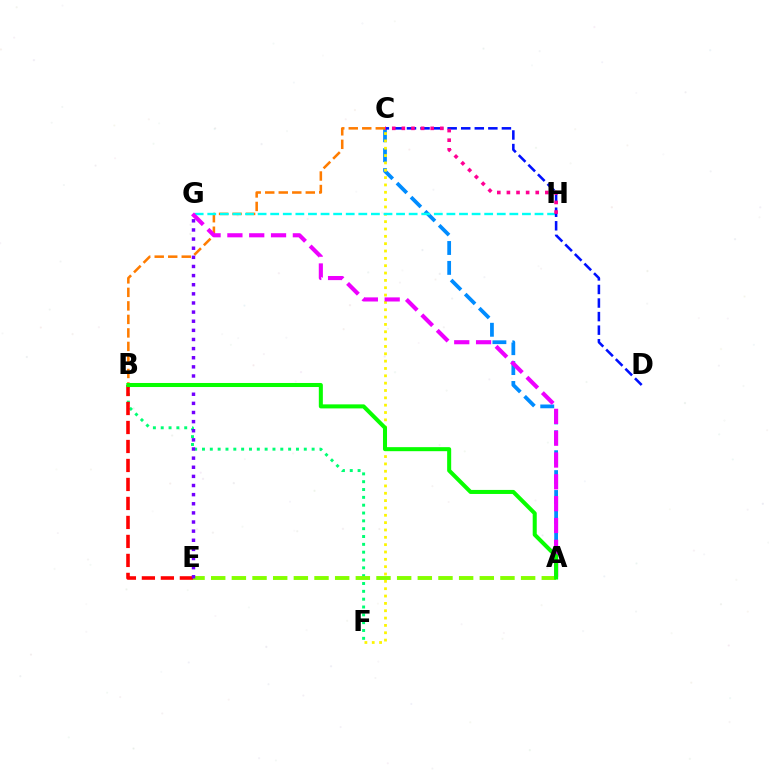{('B', 'F'): [{'color': '#00ff74', 'line_style': 'dotted', 'thickness': 2.13}], ('A', 'C'): [{'color': '#008cff', 'line_style': 'dashed', 'thickness': 2.7}], ('C', 'F'): [{'color': '#fcf500', 'line_style': 'dotted', 'thickness': 1.99}], ('B', 'E'): [{'color': '#ff0000', 'line_style': 'dashed', 'thickness': 2.58}], ('B', 'C'): [{'color': '#ff7c00', 'line_style': 'dashed', 'thickness': 1.84}], ('G', 'H'): [{'color': '#00fff6', 'line_style': 'dashed', 'thickness': 1.71}], ('C', 'D'): [{'color': '#0010ff', 'line_style': 'dashed', 'thickness': 1.84}], ('A', 'G'): [{'color': '#ee00ff', 'line_style': 'dashed', 'thickness': 2.96}], ('A', 'E'): [{'color': '#84ff00', 'line_style': 'dashed', 'thickness': 2.81}], ('E', 'G'): [{'color': '#7200ff', 'line_style': 'dotted', 'thickness': 2.48}], ('A', 'B'): [{'color': '#08ff00', 'line_style': 'solid', 'thickness': 2.91}], ('C', 'H'): [{'color': '#ff0094', 'line_style': 'dotted', 'thickness': 2.61}]}